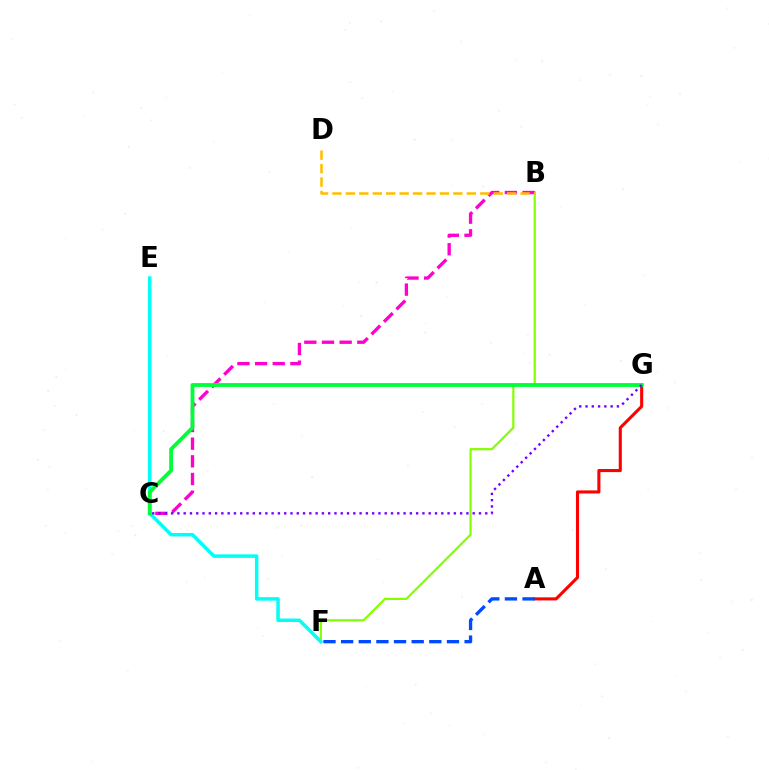{('B', 'F'): [{'color': '#84ff00', 'line_style': 'solid', 'thickness': 1.59}], ('B', 'C'): [{'color': '#ff00cf', 'line_style': 'dashed', 'thickness': 2.4}], ('E', 'F'): [{'color': '#00fff6', 'line_style': 'solid', 'thickness': 2.52}], ('A', 'G'): [{'color': '#ff0000', 'line_style': 'solid', 'thickness': 2.22}], ('C', 'G'): [{'color': '#00ff39', 'line_style': 'solid', 'thickness': 2.77}, {'color': '#7200ff', 'line_style': 'dotted', 'thickness': 1.71}], ('A', 'F'): [{'color': '#004bff', 'line_style': 'dashed', 'thickness': 2.4}], ('B', 'D'): [{'color': '#ffbd00', 'line_style': 'dashed', 'thickness': 1.83}]}